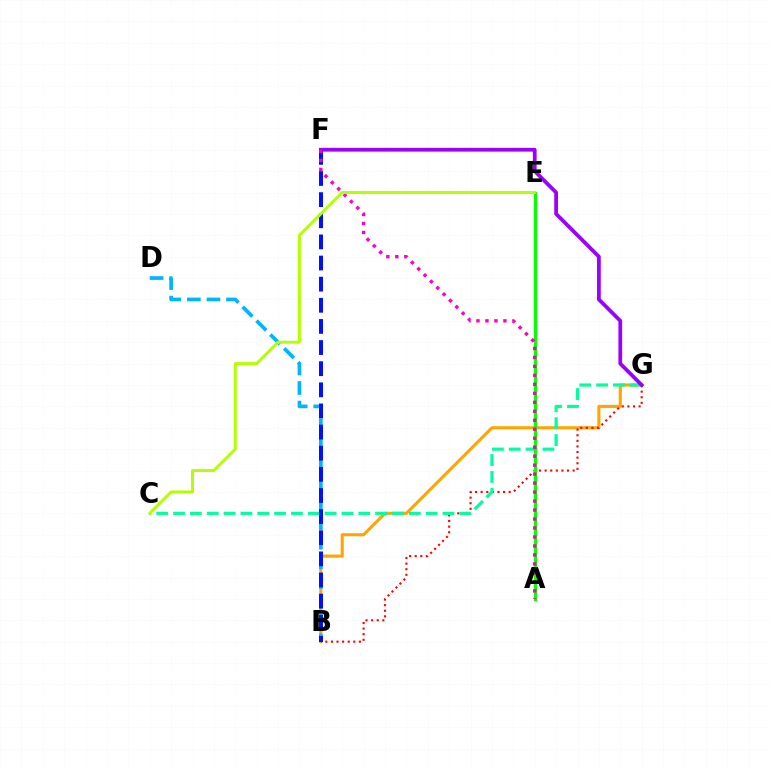{('B', 'G'): [{'color': '#ffa500', 'line_style': 'solid', 'thickness': 2.24}, {'color': '#ff0000', 'line_style': 'dotted', 'thickness': 1.52}], ('C', 'G'): [{'color': '#00ff9d', 'line_style': 'dashed', 'thickness': 2.29}], ('B', 'D'): [{'color': '#00b5ff', 'line_style': 'dashed', 'thickness': 2.66}], ('F', 'G'): [{'color': '#9b00ff', 'line_style': 'solid', 'thickness': 2.7}], ('A', 'E'): [{'color': '#08ff00', 'line_style': 'solid', 'thickness': 2.37}], ('B', 'F'): [{'color': '#0010ff', 'line_style': 'dashed', 'thickness': 2.87}], ('A', 'F'): [{'color': '#ff00bd', 'line_style': 'dotted', 'thickness': 2.44}], ('C', 'E'): [{'color': '#b3ff00', 'line_style': 'solid', 'thickness': 2.13}]}